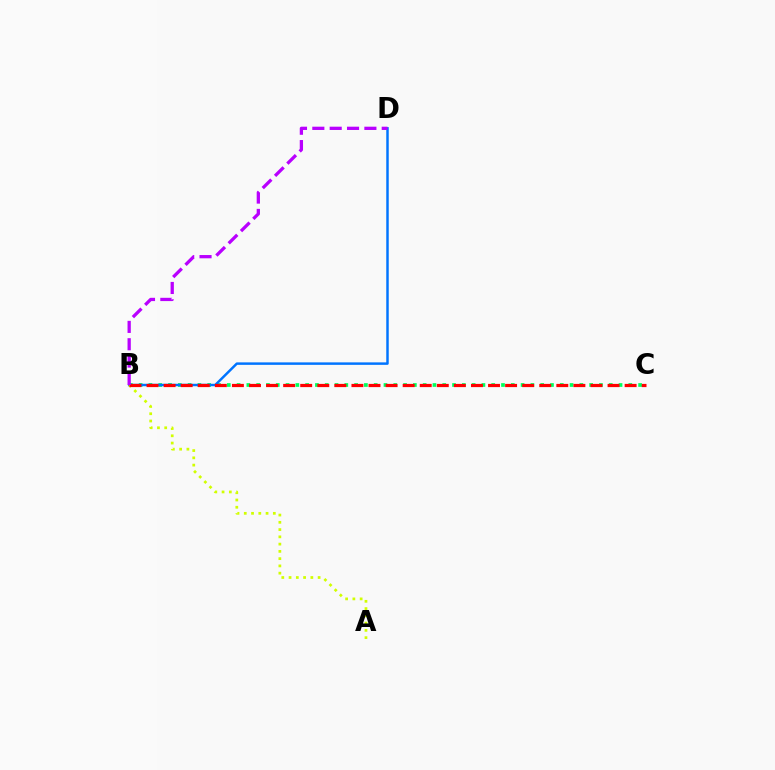{('B', 'C'): [{'color': '#00ff5c', 'line_style': 'dotted', 'thickness': 2.66}, {'color': '#ff0000', 'line_style': 'dashed', 'thickness': 2.32}], ('B', 'D'): [{'color': '#0074ff', 'line_style': 'solid', 'thickness': 1.78}, {'color': '#b900ff', 'line_style': 'dashed', 'thickness': 2.36}], ('A', 'B'): [{'color': '#d1ff00', 'line_style': 'dotted', 'thickness': 1.97}]}